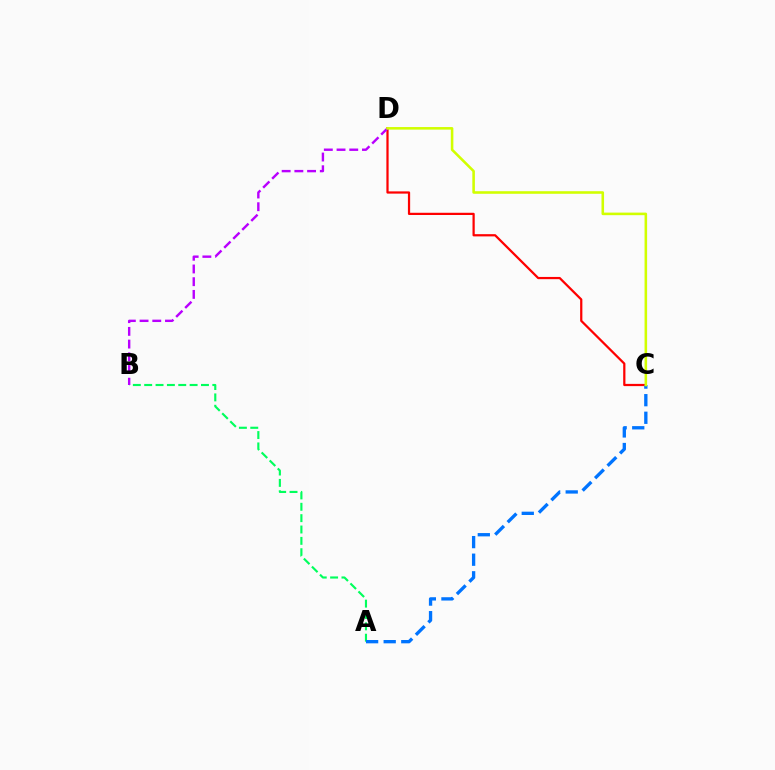{('C', 'D'): [{'color': '#ff0000', 'line_style': 'solid', 'thickness': 1.61}, {'color': '#d1ff00', 'line_style': 'solid', 'thickness': 1.85}], ('A', 'B'): [{'color': '#00ff5c', 'line_style': 'dashed', 'thickness': 1.54}], ('B', 'D'): [{'color': '#b900ff', 'line_style': 'dashed', 'thickness': 1.73}], ('A', 'C'): [{'color': '#0074ff', 'line_style': 'dashed', 'thickness': 2.39}]}